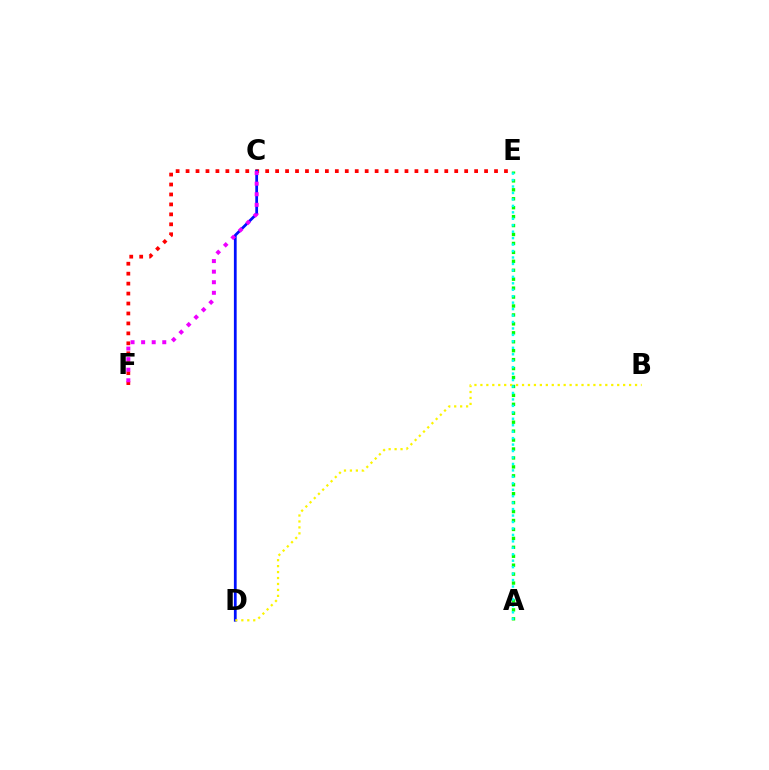{('A', 'E'): [{'color': '#08ff00', 'line_style': 'dotted', 'thickness': 2.43}, {'color': '#00fff6', 'line_style': 'dotted', 'thickness': 1.75}], ('E', 'F'): [{'color': '#ff0000', 'line_style': 'dotted', 'thickness': 2.7}], ('C', 'D'): [{'color': '#0010ff', 'line_style': 'solid', 'thickness': 1.99}], ('B', 'D'): [{'color': '#fcf500', 'line_style': 'dotted', 'thickness': 1.62}], ('C', 'F'): [{'color': '#ee00ff', 'line_style': 'dotted', 'thickness': 2.87}]}